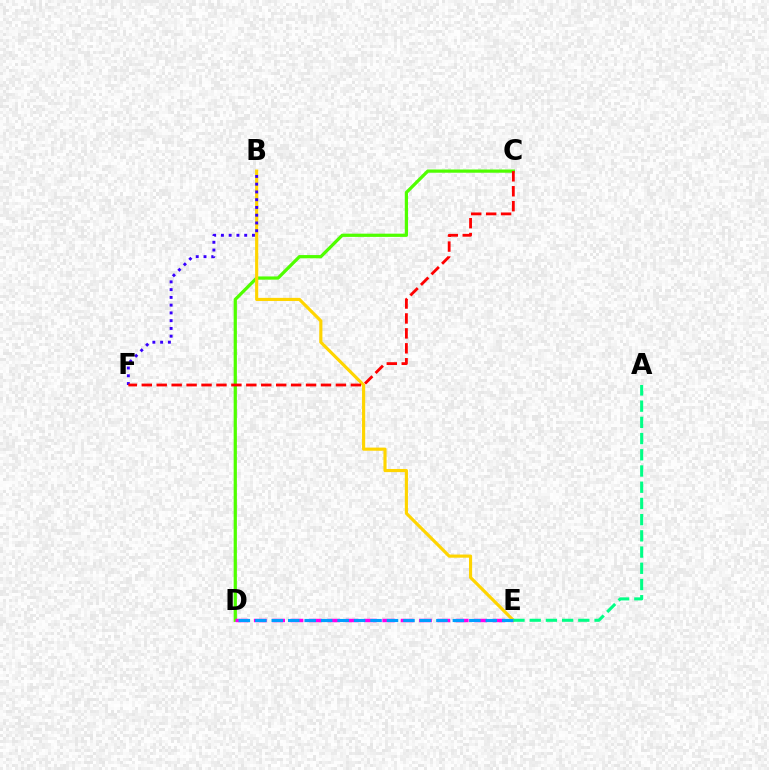{('C', 'D'): [{'color': '#4fff00', 'line_style': 'solid', 'thickness': 2.33}], ('D', 'E'): [{'color': '#ff00ed', 'line_style': 'dashed', 'thickness': 2.49}, {'color': '#009eff', 'line_style': 'dashed', 'thickness': 2.24}], ('B', 'E'): [{'color': '#ffd500', 'line_style': 'solid', 'thickness': 2.26}], ('A', 'E'): [{'color': '#00ff86', 'line_style': 'dashed', 'thickness': 2.2}], ('B', 'F'): [{'color': '#3700ff', 'line_style': 'dotted', 'thickness': 2.11}], ('C', 'F'): [{'color': '#ff0000', 'line_style': 'dashed', 'thickness': 2.03}]}